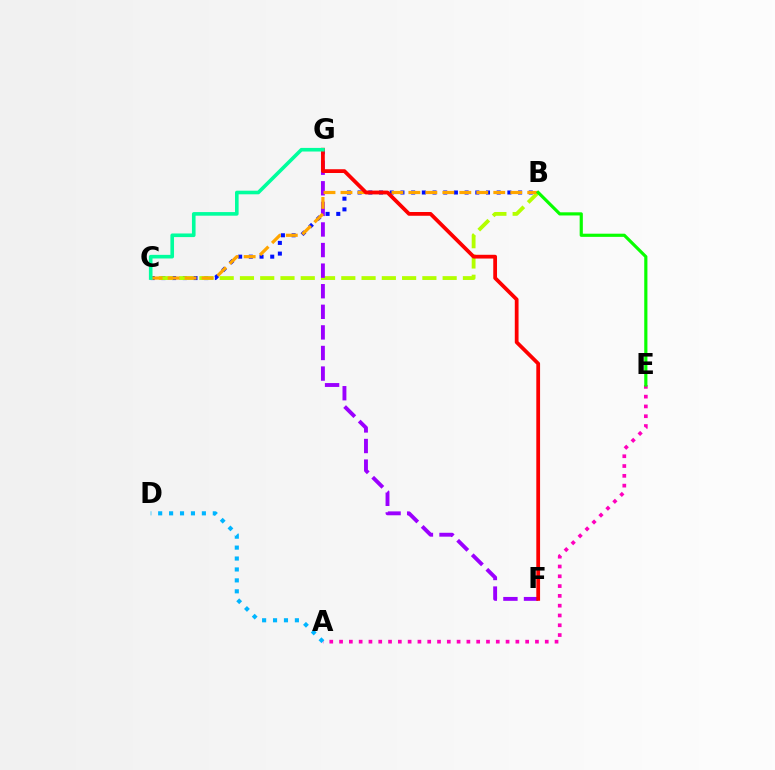{('A', 'E'): [{'color': '#ff00bd', 'line_style': 'dotted', 'thickness': 2.66}], ('B', 'C'): [{'color': '#0010ff', 'line_style': 'dotted', 'thickness': 2.91}, {'color': '#b3ff00', 'line_style': 'dashed', 'thickness': 2.75}, {'color': '#ffa500', 'line_style': 'dashed', 'thickness': 2.31}], ('A', 'D'): [{'color': '#00b5ff', 'line_style': 'dotted', 'thickness': 2.97}], ('F', 'G'): [{'color': '#9b00ff', 'line_style': 'dashed', 'thickness': 2.8}, {'color': '#ff0000', 'line_style': 'solid', 'thickness': 2.71}], ('B', 'E'): [{'color': '#08ff00', 'line_style': 'solid', 'thickness': 2.28}], ('C', 'G'): [{'color': '#00ff9d', 'line_style': 'solid', 'thickness': 2.6}]}